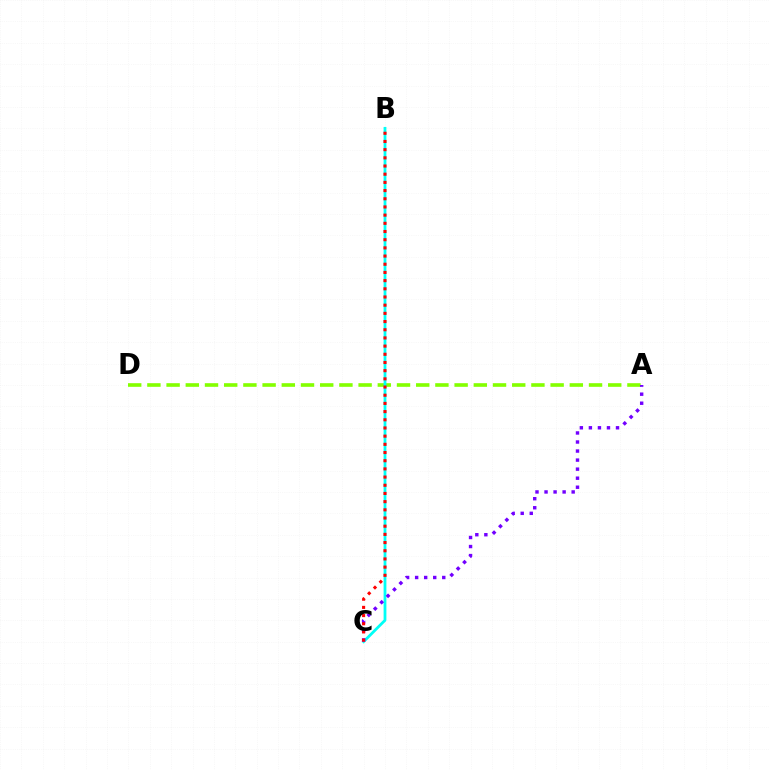{('A', 'D'): [{'color': '#84ff00', 'line_style': 'dashed', 'thickness': 2.61}], ('B', 'C'): [{'color': '#00fff6', 'line_style': 'solid', 'thickness': 2.01}, {'color': '#ff0000', 'line_style': 'dotted', 'thickness': 2.22}], ('A', 'C'): [{'color': '#7200ff', 'line_style': 'dotted', 'thickness': 2.46}]}